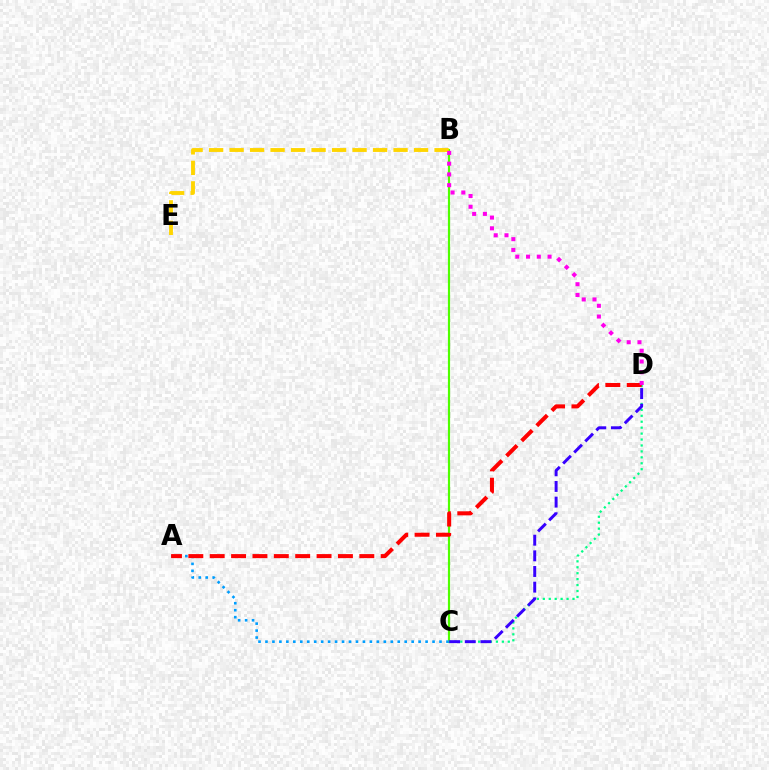{('B', 'C'): [{'color': '#4fff00', 'line_style': 'solid', 'thickness': 1.57}], ('C', 'D'): [{'color': '#00ff86', 'line_style': 'dotted', 'thickness': 1.61}, {'color': '#3700ff', 'line_style': 'dashed', 'thickness': 2.13}], ('B', 'E'): [{'color': '#ffd500', 'line_style': 'dashed', 'thickness': 2.78}], ('A', 'C'): [{'color': '#009eff', 'line_style': 'dotted', 'thickness': 1.89}], ('A', 'D'): [{'color': '#ff0000', 'line_style': 'dashed', 'thickness': 2.9}], ('B', 'D'): [{'color': '#ff00ed', 'line_style': 'dotted', 'thickness': 2.92}]}